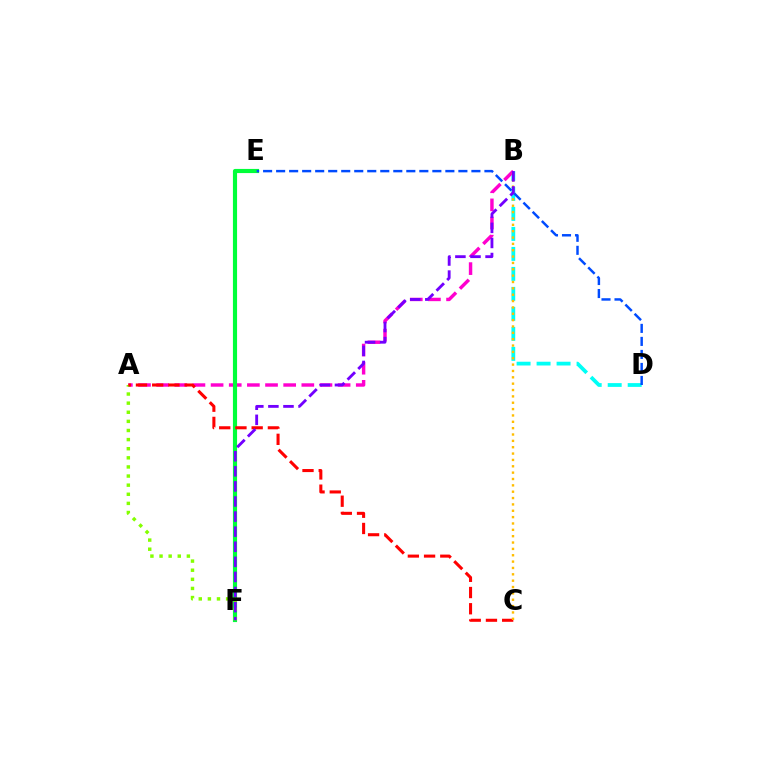{('B', 'D'): [{'color': '#00fff6', 'line_style': 'dashed', 'thickness': 2.72}], ('A', 'B'): [{'color': '#ff00cf', 'line_style': 'dashed', 'thickness': 2.47}], ('E', 'F'): [{'color': '#00ff39', 'line_style': 'solid', 'thickness': 2.98}], ('A', 'F'): [{'color': '#84ff00', 'line_style': 'dotted', 'thickness': 2.48}], ('A', 'C'): [{'color': '#ff0000', 'line_style': 'dashed', 'thickness': 2.2}], ('B', 'C'): [{'color': '#ffbd00', 'line_style': 'dotted', 'thickness': 1.73}], ('D', 'E'): [{'color': '#004bff', 'line_style': 'dashed', 'thickness': 1.77}], ('B', 'F'): [{'color': '#7200ff', 'line_style': 'dashed', 'thickness': 2.05}]}